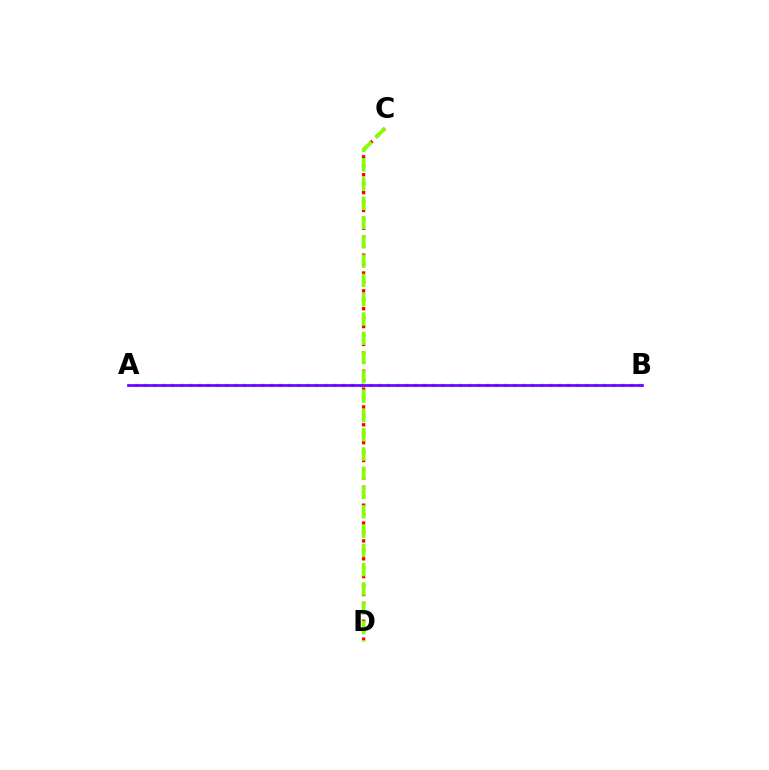{('C', 'D'): [{'color': '#ff0000', 'line_style': 'dotted', 'thickness': 2.43}, {'color': '#84ff00', 'line_style': 'dashed', 'thickness': 2.62}], ('A', 'B'): [{'color': '#00fff6', 'line_style': 'dotted', 'thickness': 2.45}, {'color': '#7200ff', 'line_style': 'solid', 'thickness': 1.97}]}